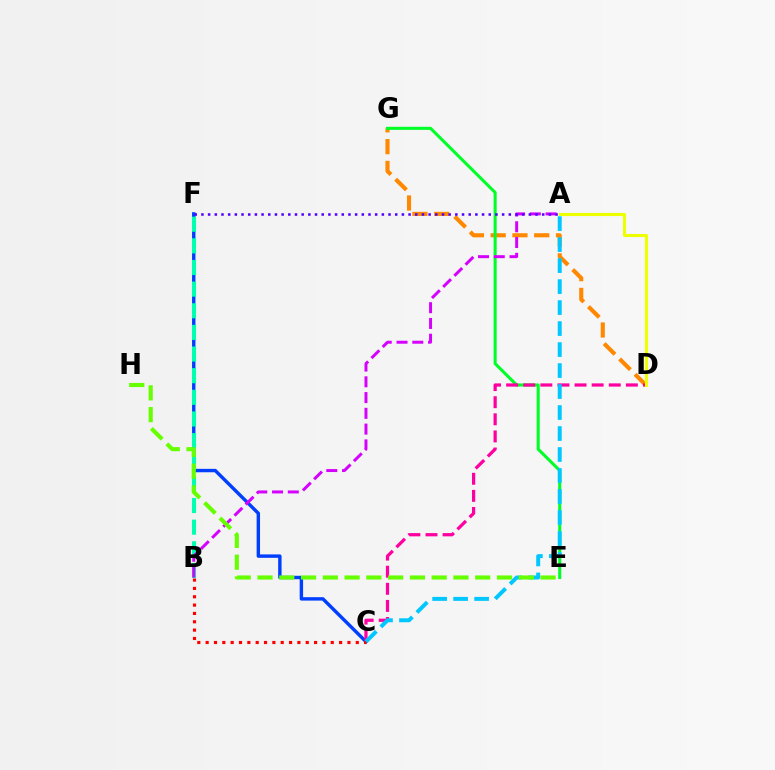{('D', 'G'): [{'color': '#ff8800', 'line_style': 'dashed', 'thickness': 2.96}], ('E', 'G'): [{'color': '#00ff27', 'line_style': 'solid', 'thickness': 2.21}], ('C', 'F'): [{'color': '#003fff', 'line_style': 'solid', 'thickness': 2.45}], ('C', 'D'): [{'color': '#ff00a0', 'line_style': 'dashed', 'thickness': 2.32}], ('B', 'C'): [{'color': '#ff0000', 'line_style': 'dotted', 'thickness': 2.27}], ('A', 'D'): [{'color': '#eeff00', 'line_style': 'solid', 'thickness': 2.22}], ('B', 'F'): [{'color': '#00ffaf', 'line_style': 'dashed', 'thickness': 2.94}], ('A', 'B'): [{'color': '#d600ff', 'line_style': 'dashed', 'thickness': 2.14}], ('A', 'C'): [{'color': '#00c7ff', 'line_style': 'dashed', 'thickness': 2.85}], ('E', 'H'): [{'color': '#66ff00', 'line_style': 'dashed', 'thickness': 2.96}], ('A', 'F'): [{'color': '#4f00ff', 'line_style': 'dotted', 'thickness': 1.82}]}